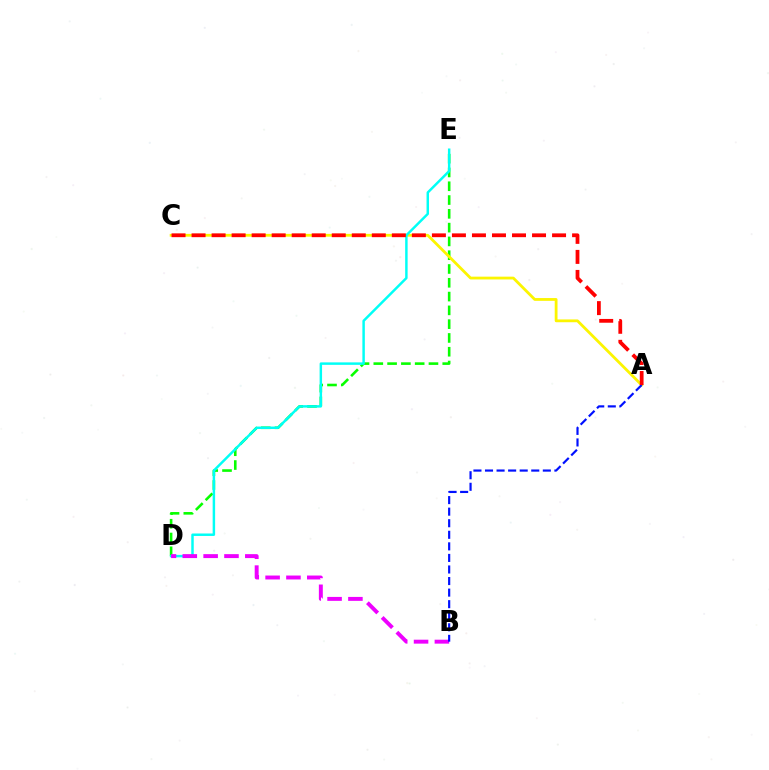{('D', 'E'): [{'color': '#08ff00', 'line_style': 'dashed', 'thickness': 1.87}, {'color': '#00fff6', 'line_style': 'solid', 'thickness': 1.78}], ('A', 'C'): [{'color': '#fcf500', 'line_style': 'solid', 'thickness': 2.01}, {'color': '#ff0000', 'line_style': 'dashed', 'thickness': 2.72}], ('B', 'D'): [{'color': '#ee00ff', 'line_style': 'dashed', 'thickness': 2.83}], ('A', 'B'): [{'color': '#0010ff', 'line_style': 'dashed', 'thickness': 1.57}]}